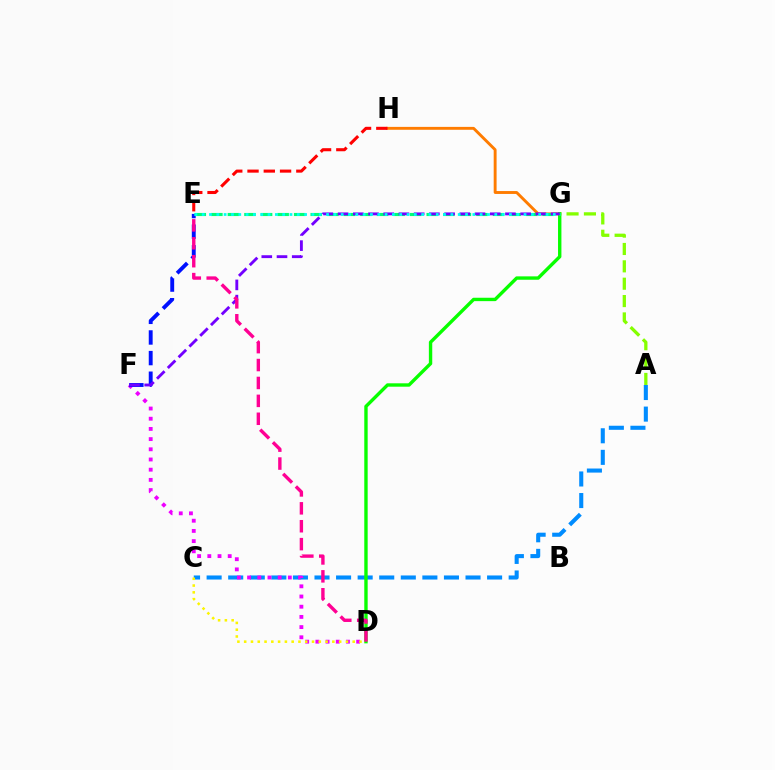{('A', 'G'): [{'color': '#84ff00', 'line_style': 'dashed', 'thickness': 2.36}], ('A', 'C'): [{'color': '#008cff', 'line_style': 'dashed', 'thickness': 2.93}], ('G', 'H'): [{'color': '#ff7c00', 'line_style': 'solid', 'thickness': 2.08}], ('D', 'F'): [{'color': '#ee00ff', 'line_style': 'dotted', 'thickness': 2.77}], ('C', 'D'): [{'color': '#fcf500', 'line_style': 'dotted', 'thickness': 1.84}], ('D', 'G'): [{'color': '#08ff00', 'line_style': 'solid', 'thickness': 2.43}], ('E', 'F'): [{'color': '#0010ff', 'line_style': 'dashed', 'thickness': 2.8}], ('E', 'H'): [{'color': '#ff0000', 'line_style': 'dashed', 'thickness': 2.21}], ('E', 'G'): [{'color': '#00ff74', 'line_style': 'dashed', 'thickness': 2.25}, {'color': '#00fff6', 'line_style': 'dotted', 'thickness': 1.99}], ('F', 'G'): [{'color': '#7200ff', 'line_style': 'dashed', 'thickness': 2.07}], ('D', 'E'): [{'color': '#ff0094', 'line_style': 'dashed', 'thickness': 2.43}]}